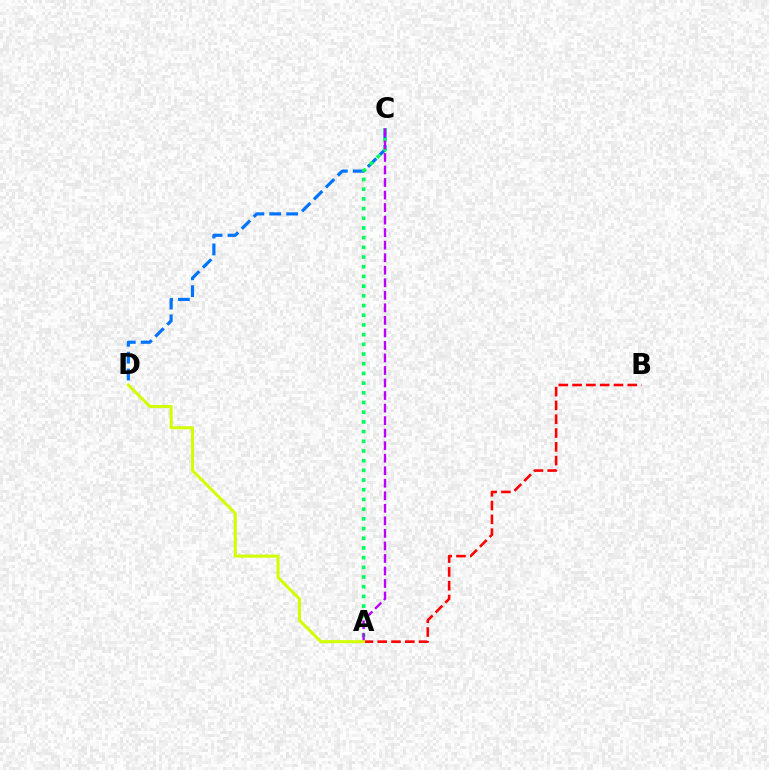{('C', 'D'): [{'color': '#0074ff', 'line_style': 'dashed', 'thickness': 2.29}], ('A', 'B'): [{'color': '#ff0000', 'line_style': 'dashed', 'thickness': 1.87}], ('A', 'C'): [{'color': '#00ff5c', 'line_style': 'dotted', 'thickness': 2.63}, {'color': '#b900ff', 'line_style': 'dashed', 'thickness': 1.7}], ('A', 'D'): [{'color': '#d1ff00', 'line_style': 'solid', 'thickness': 2.18}]}